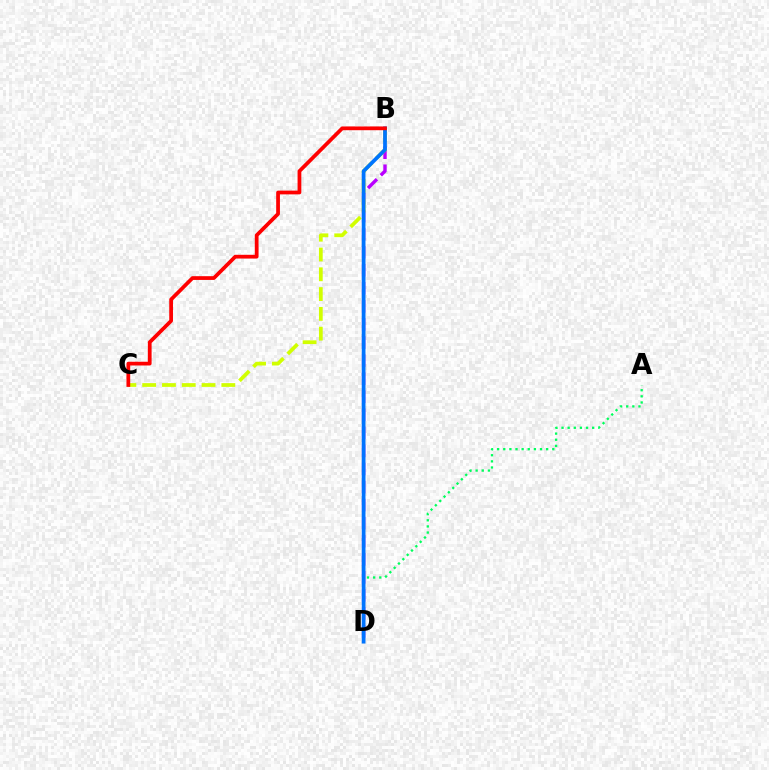{('A', 'D'): [{'color': '#00ff5c', 'line_style': 'dotted', 'thickness': 1.66}], ('B', 'D'): [{'color': '#b900ff', 'line_style': 'dashed', 'thickness': 2.45}, {'color': '#0074ff', 'line_style': 'solid', 'thickness': 2.69}], ('B', 'C'): [{'color': '#d1ff00', 'line_style': 'dashed', 'thickness': 2.69}, {'color': '#ff0000', 'line_style': 'solid', 'thickness': 2.7}]}